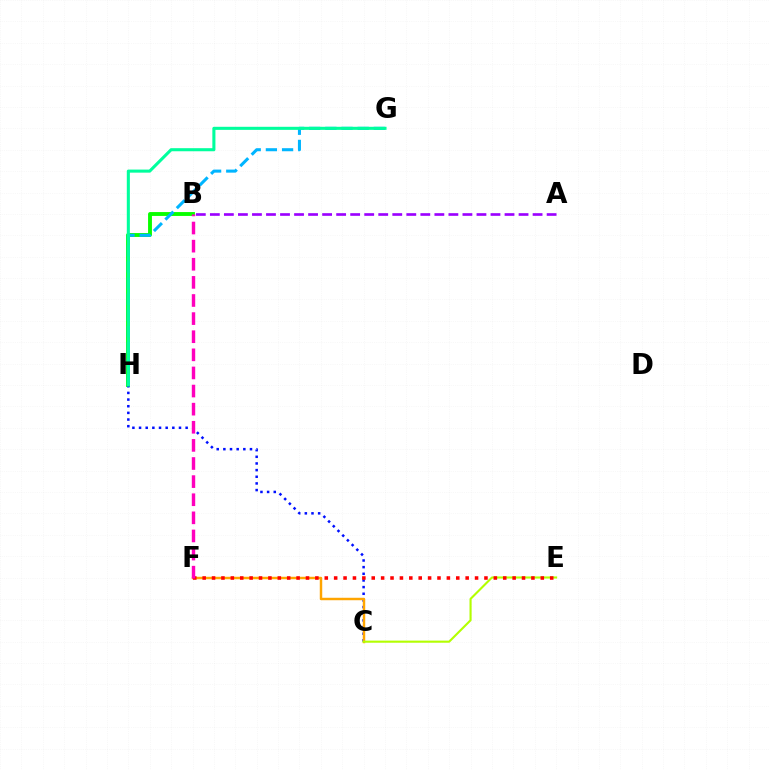{('A', 'B'): [{'color': '#9b00ff', 'line_style': 'dashed', 'thickness': 1.91}], ('B', 'H'): [{'color': '#08ff00', 'line_style': 'solid', 'thickness': 2.79}], ('C', 'H'): [{'color': '#0010ff', 'line_style': 'dotted', 'thickness': 1.81}], ('C', 'F'): [{'color': '#ffa500', 'line_style': 'solid', 'thickness': 1.76}], ('C', 'E'): [{'color': '#b3ff00', 'line_style': 'solid', 'thickness': 1.52}], ('E', 'F'): [{'color': '#ff0000', 'line_style': 'dotted', 'thickness': 2.55}], ('G', 'H'): [{'color': '#00b5ff', 'line_style': 'dashed', 'thickness': 2.2}, {'color': '#00ff9d', 'line_style': 'solid', 'thickness': 2.21}], ('B', 'F'): [{'color': '#ff00bd', 'line_style': 'dashed', 'thickness': 2.46}]}